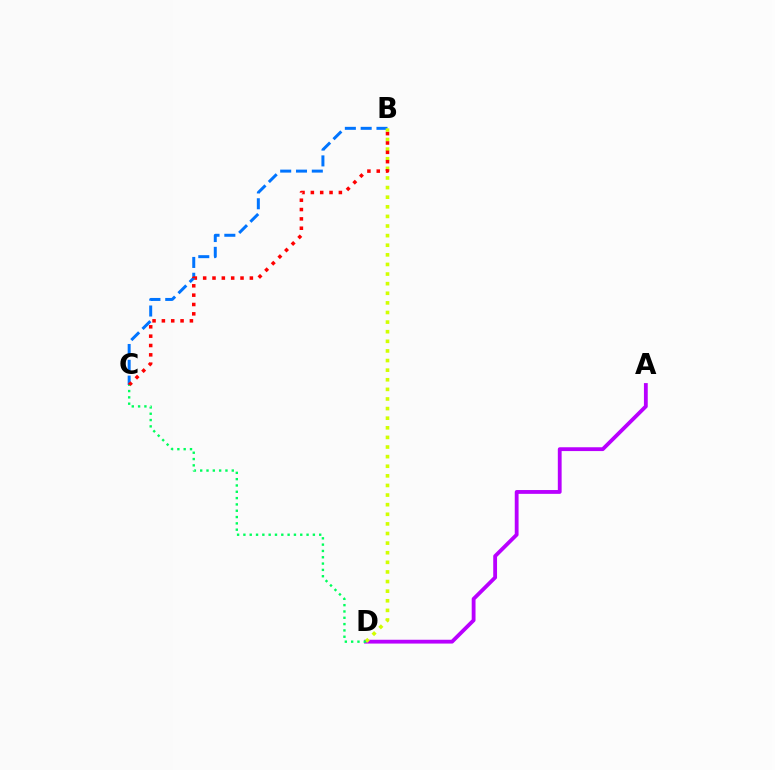{('B', 'C'): [{'color': '#0074ff', 'line_style': 'dashed', 'thickness': 2.15}, {'color': '#ff0000', 'line_style': 'dotted', 'thickness': 2.54}], ('A', 'D'): [{'color': '#b900ff', 'line_style': 'solid', 'thickness': 2.75}], ('B', 'D'): [{'color': '#d1ff00', 'line_style': 'dotted', 'thickness': 2.61}], ('C', 'D'): [{'color': '#00ff5c', 'line_style': 'dotted', 'thickness': 1.72}]}